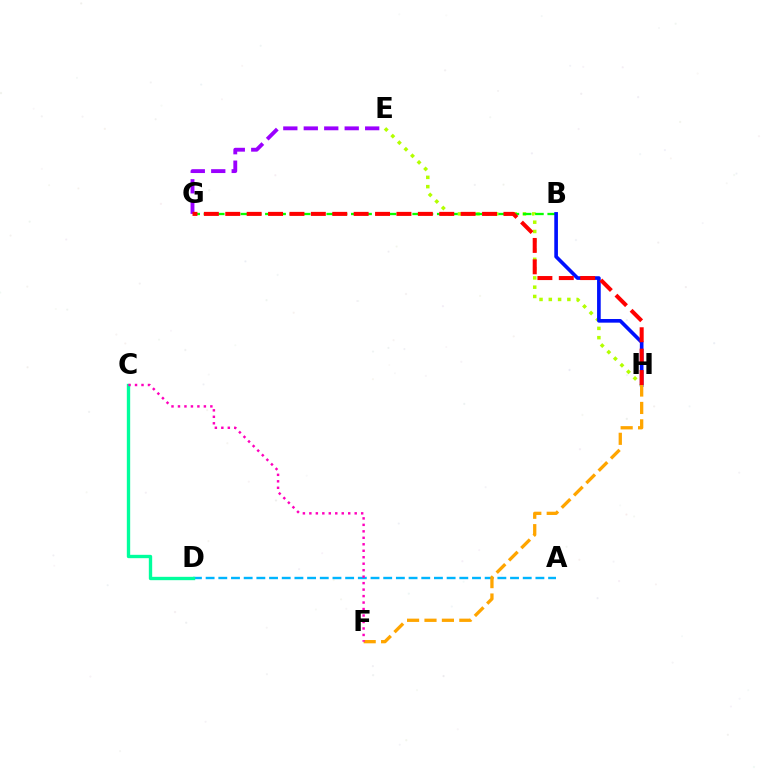{('E', 'H'): [{'color': '#b3ff00', 'line_style': 'dotted', 'thickness': 2.52}], ('B', 'G'): [{'color': '#08ff00', 'line_style': 'dashed', 'thickness': 1.67}], ('A', 'D'): [{'color': '#00b5ff', 'line_style': 'dashed', 'thickness': 1.72}], ('B', 'H'): [{'color': '#0010ff', 'line_style': 'solid', 'thickness': 2.62}], ('C', 'D'): [{'color': '#00ff9d', 'line_style': 'solid', 'thickness': 2.42}], ('E', 'G'): [{'color': '#9b00ff', 'line_style': 'dashed', 'thickness': 2.78}], ('G', 'H'): [{'color': '#ff0000', 'line_style': 'dashed', 'thickness': 2.91}], ('F', 'H'): [{'color': '#ffa500', 'line_style': 'dashed', 'thickness': 2.37}], ('C', 'F'): [{'color': '#ff00bd', 'line_style': 'dotted', 'thickness': 1.76}]}